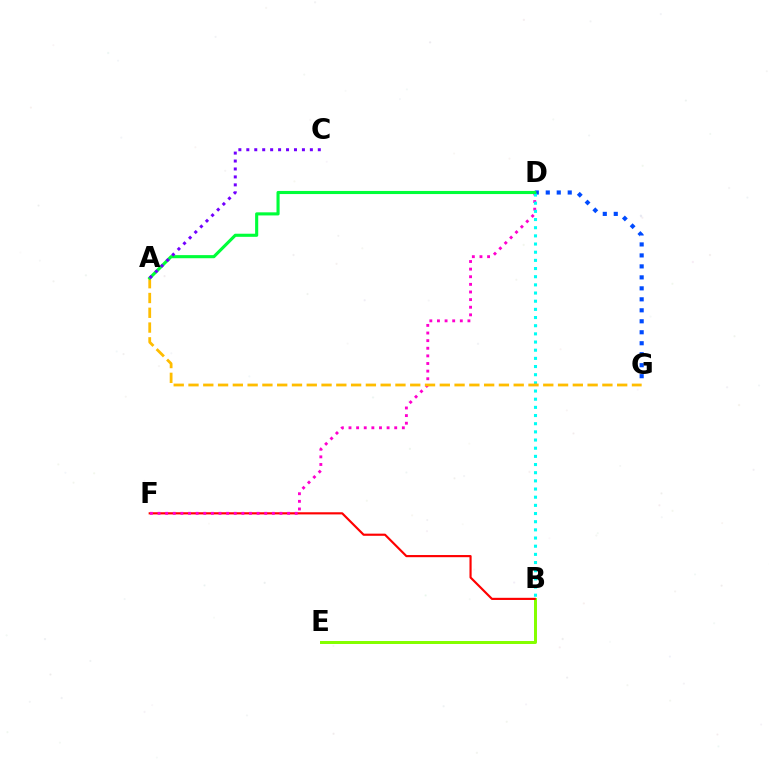{('B', 'E'): [{'color': '#84ff00', 'line_style': 'solid', 'thickness': 2.15}], ('B', 'F'): [{'color': '#ff0000', 'line_style': 'solid', 'thickness': 1.55}], ('D', 'G'): [{'color': '#004bff', 'line_style': 'dotted', 'thickness': 2.98}], ('D', 'F'): [{'color': '#ff00cf', 'line_style': 'dotted', 'thickness': 2.07}], ('B', 'D'): [{'color': '#00fff6', 'line_style': 'dotted', 'thickness': 2.22}], ('A', 'G'): [{'color': '#ffbd00', 'line_style': 'dashed', 'thickness': 2.01}], ('A', 'D'): [{'color': '#00ff39', 'line_style': 'solid', 'thickness': 2.24}], ('A', 'C'): [{'color': '#7200ff', 'line_style': 'dotted', 'thickness': 2.16}]}